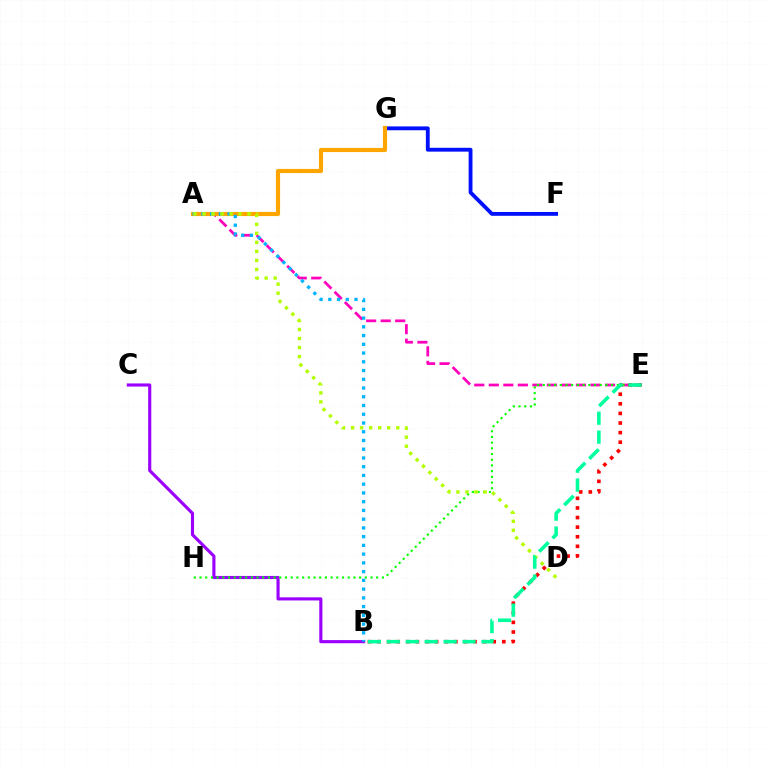{('A', 'E'): [{'color': '#ff00bd', 'line_style': 'dashed', 'thickness': 1.97}], ('B', 'C'): [{'color': '#9b00ff', 'line_style': 'solid', 'thickness': 2.25}], ('F', 'G'): [{'color': '#0010ff', 'line_style': 'solid', 'thickness': 2.76}], ('E', 'H'): [{'color': '#08ff00', 'line_style': 'dotted', 'thickness': 1.55}], ('B', 'E'): [{'color': '#ff0000', 'line_style': 'dotted', 'thickness': 2.61}, {'color': '#00ff9d', 'line_style': 'dashed', 'thickness': 2.57}], ('A', 'G'): [{'color': '#ffa500', 'line_style': 'solid', 'thickness': 2.99}], ('A', 'B'): [{'color': '#00b5ff', 'line_style': 'dotted', 'thickness': 2.38}], ('A', 'D'): [{'color': '#b3ff00', 'line_style': 'dotted', 'thickness': 2.45}]}